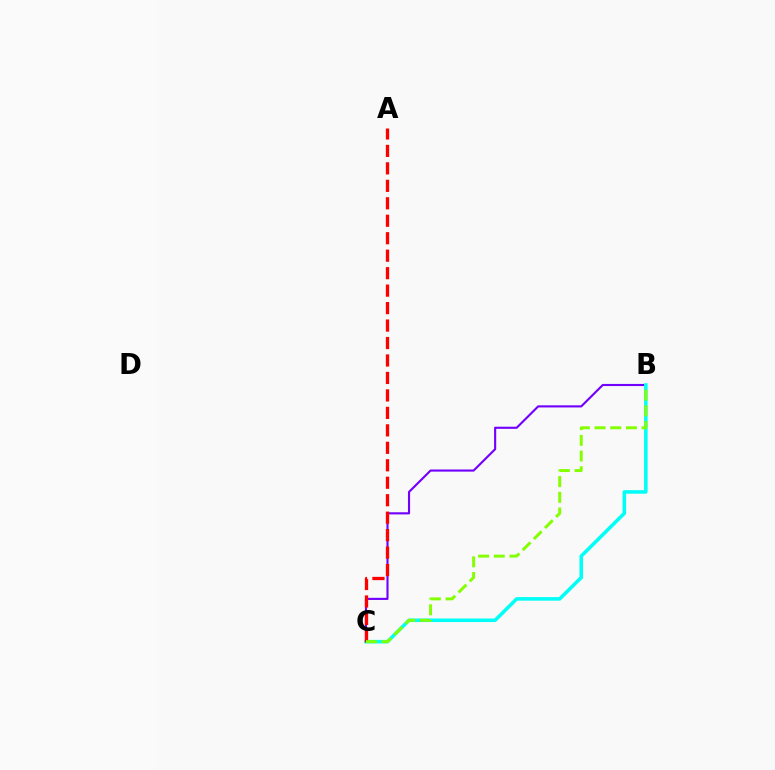{('B', 'C'): [{'color': '#7200ff', 'line_style': 'solid', 'thickness': 1.53}, {'color': '#00fff6', 'line_style': 'solid', 'thickness': 2.55}, {'color': '#84ff00', 'line_style': 'dashed', 'thickness': 2.13}], ('A', 'C'): [{'color': '#ff0000', 'line_style': 'dashed', 'thickness': 2.37}]}